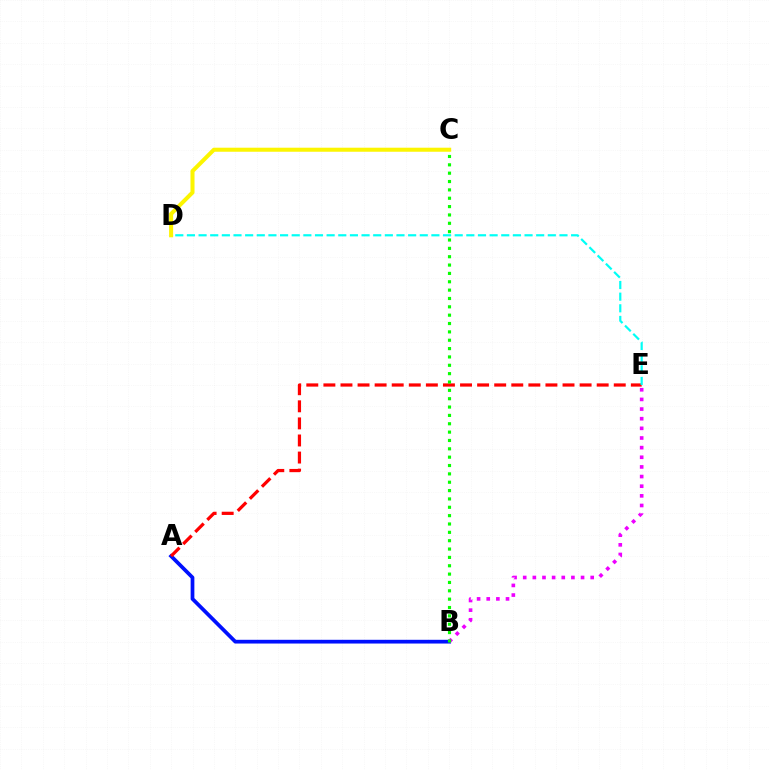{('A', 'B'): [{'color': '#0010ff', 'line_style': 'solid', 'thickness': 2.69}], ('B', 'E'): [{'color': '#ee00ff', 'line_style': 'dotted', 'thickness': 2.62}], ('A', 'E'): [{'color': '#ff0000', 'line_style': 'dashed', 'thickness': 2.32}], ('B', 'C'): [{'color': '#08ff00', 'line_style': 'dotted', 'thickness': 2.27}], ('D', 'E'): [{'color': '#00fff6', 'line_style': 'dashed', 'thickness': 1.58}], ('C', 'D'): [{'color': '#fcf500', 'line_style': 'solid', 'thickness': 2.91}]}